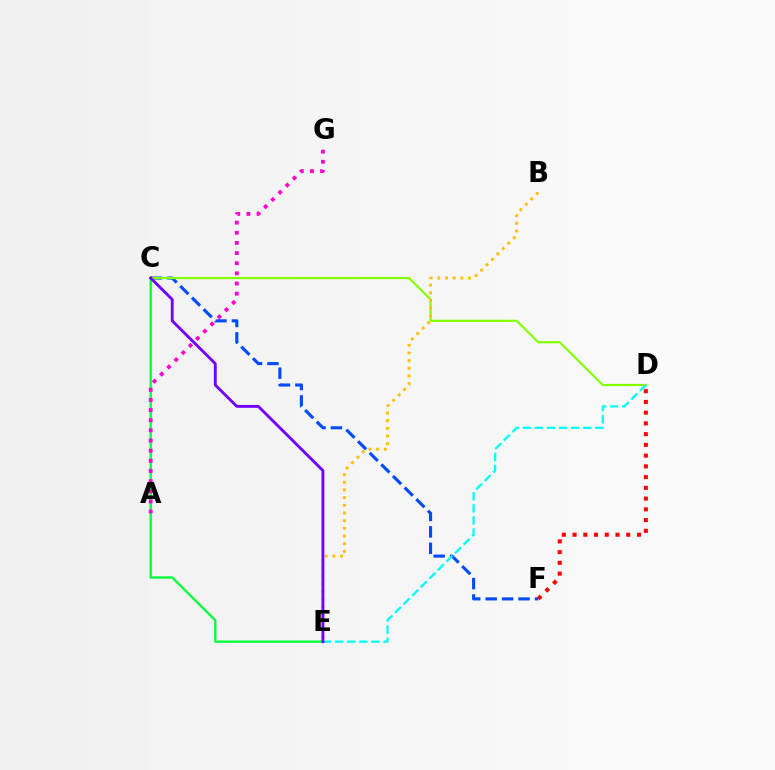{('C', 'F'): [{'color': '#004bff', 'line_style': 'dashed', 'thickness': 2.23}], ('D', 'F'): [{'color': '#ff0000', 'line_style': 'dotted', 'thickness': 2.92}], ('C', 'D'): [{'color': '#84ff00', 'line_style': 'solid', 'thickness': 1.58}], ('C', 'E'): [{'color': '#00ff39', 'line_style': 'solid', 'thickness': 1.67}, {'color': '#7200ff', 'line_style': 'solid', 'thickness': 2.06}], ('D', 'E'): [{'color': '#00fff6', 'line_style': 'dashed', 'thickness': 1.64}], ('B', 'E'): [{'color': '#ffbd00', 'line_style': 'dotted', 'thickness': 2.08}], ('A', 'G'): [{'color': '#ff00cf', 'line_style': 'dotted', 'thickness': 2.76}]}